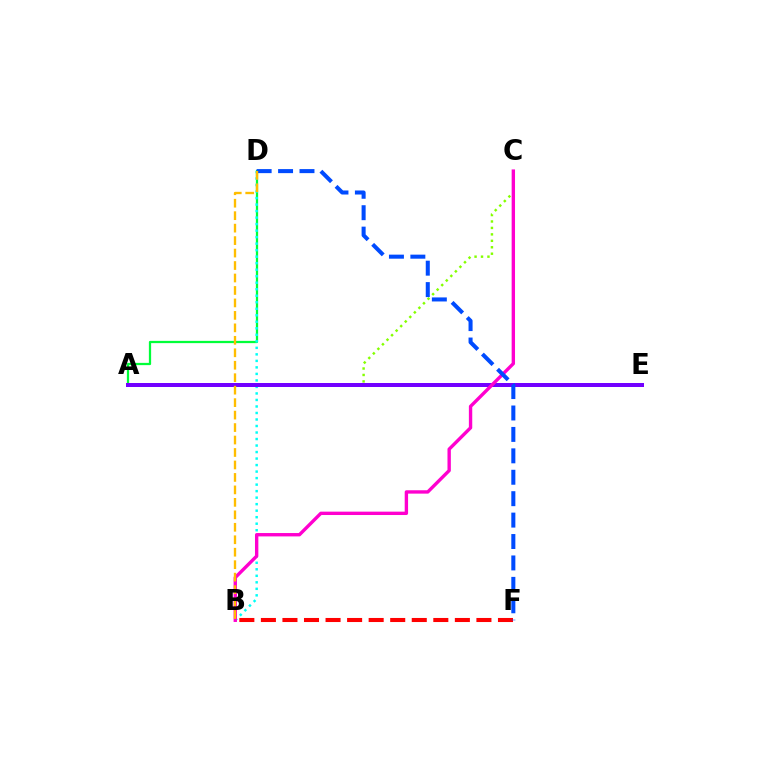{('A', 'D'): [{'color': '#00ff39', 'line_style': 'solid', 'thickness': 1.63}], ('B', 'D'): [{'color': '#00fff6', 'line_style': 'dotted', 'thickness': 1.77}, {'color': '#ffbd00', 'line_style': 'dashed', 'thickness': 1.69}], ('A', 'C'): [{'color': '#84ff00', 'line_style': 'dotted', 'thickness': 1.75}], ('A', 'E'): [{'color': '#7200ff', 'line_style': 'solid', 'thickness': 2.87}], ('B', 'F'): [{'color': '#ff0000', 'line_style': 'dashed', 'thickness': 2.93}], ('B', 'C'): [{'color': '#ff00cf', 'line_style': 'solid', 'thickness': 2.43}], ('D', 'F'): [{'color': '#004bff', 'line_style': 'dashed', 'thickness': 2.91}]}